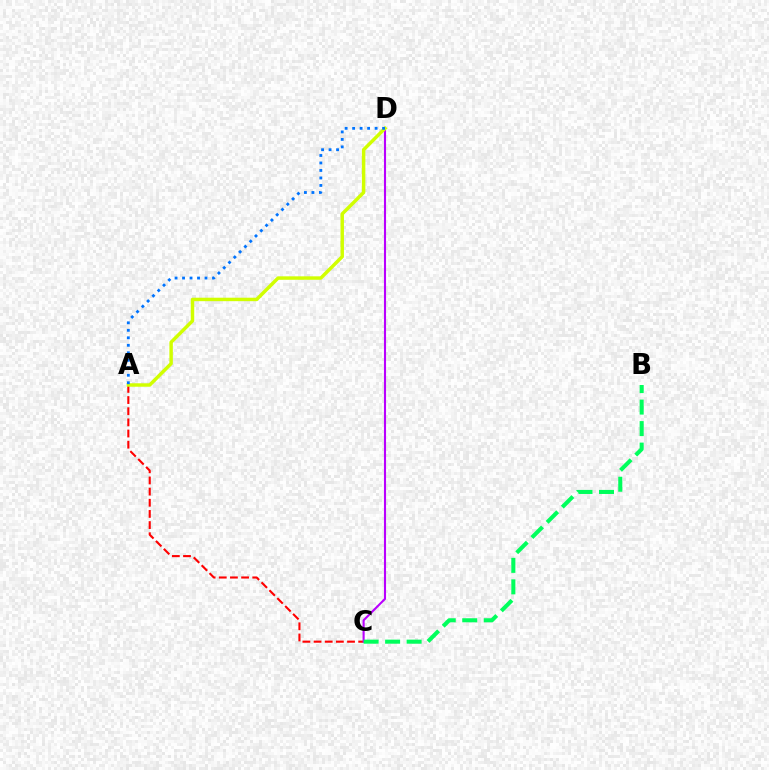{('A', 'C'): [{'color': '#ff0000', 'line_style': 'dashed', 'thickness': 1.52}], ('C', 'D'): [{'color': '#b900ff', 'line_style': 'solid', 'thickness': 1.51}], ('A', 'D'): [{'color': '#d1ff00', 'line_style': 'solid', 'thickness': 2.49}, {'color': '#0074ff', 'line_style': 'dotted', 'thickness': 2.04}], ('B', 'C'): [{'color': '#00ff5c', 'line_style': 'dashed', 'thickness': 2.92}]}